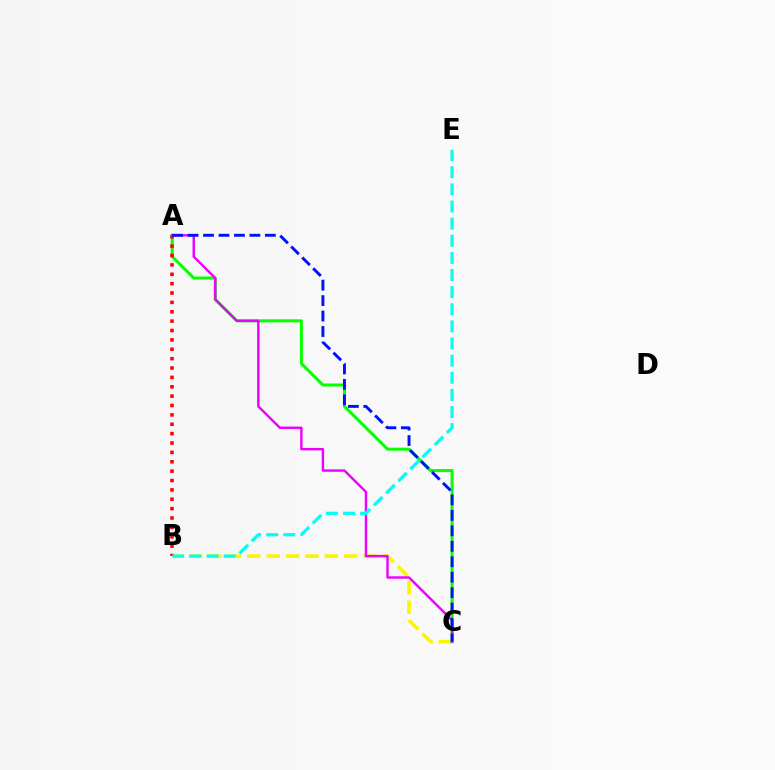{('B', 'C'): [{'color': '#fcf500', 'line_style': 'dashed', 'thickness': 2.63}], ('A', 'C'): [{'color': '#08ff00', 'line_style': 'solid', 'thickness': 2.17}, {'color': '#ee00ff', 'line_style': 'solid', 'thickness': 1.75}, {'color': '#0010ff', 'line_style': 'dashed', 'thickness': 2.1}], ('A', 'B'): [{'color': '#ff0000', 'line_style': 'dotted', 'thickness': 2.55}], ('B', 'E'): [{'color': '#00fff6', 'line_style': 'dashed', 'thickness': 2.33}]}